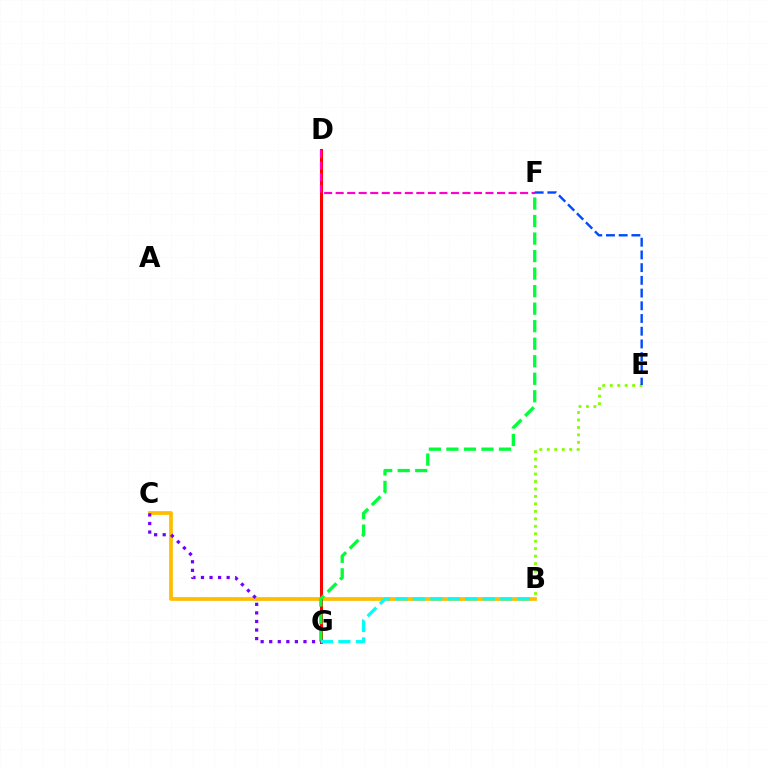{('B', 'E'): [{'color': '#84ff00', 'line_style': 'dotted', 'thickness': 2.03}], ('B', 'C'): [{'color': '#ffbd00', 'line_style': 'solid', 'thickness': 2.68}], ('D', 'G'): [{'color': '#ff0000', 'line_style': 'solid', 'thickness': 2.18}], ('F', 'G'): [{'color': '#00ff39', 'line_style': 'dashed', 'thickness': 2.38}], ('C', 'G'): [{'color': '#7200ff', 'line_style': 'dotted', 'thickness': 2.33}], ('D', 'F'): [{'color': '#ff00cf', 'line_style': 'dashed', 'thickness': 1.57}], ('B', 'G'): [{'color': '#00fff6', 'line_style': 'dashed', 'thickness': 2.37}], ('E', 'F'): [{'color': '#004bff', 'line_style': 'dashed', 'thickness': 1.73}]}